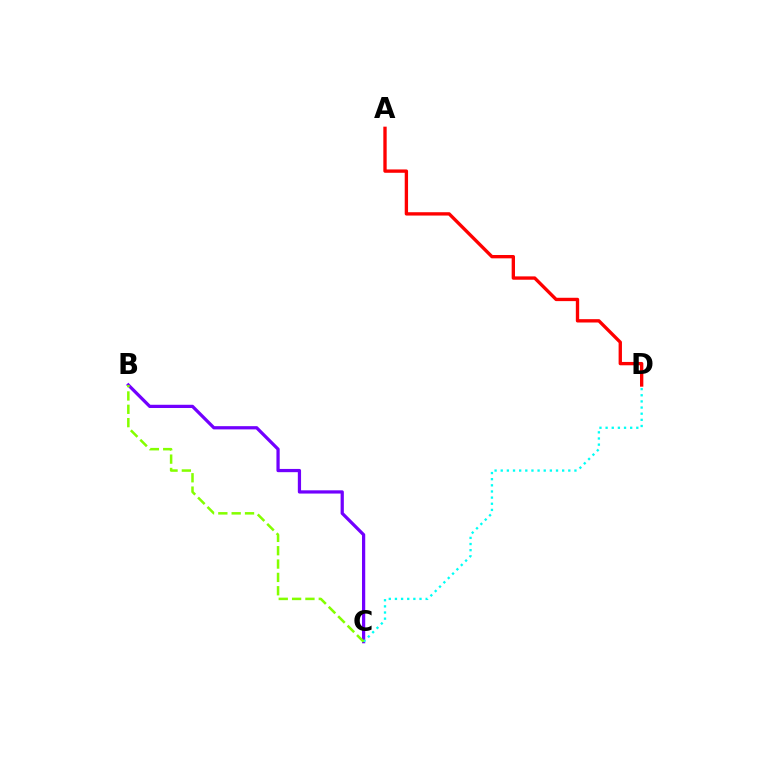{('B', 'C'): [{'color': '#7200ff', 'line_style': 'solid', 'thickness': 2.33}, {'color': '#84ff00', 'line_style': 'dashed', 'thickness': 1.81}], ('C', 'D'): [{'color': '#00fff6', 'line_style': 'dotted', 'thickness': 1.67}], ('A', 'D'): [{'color': '#ff0000', 'line_style': 'solid', 'thickness': 2.41}]}